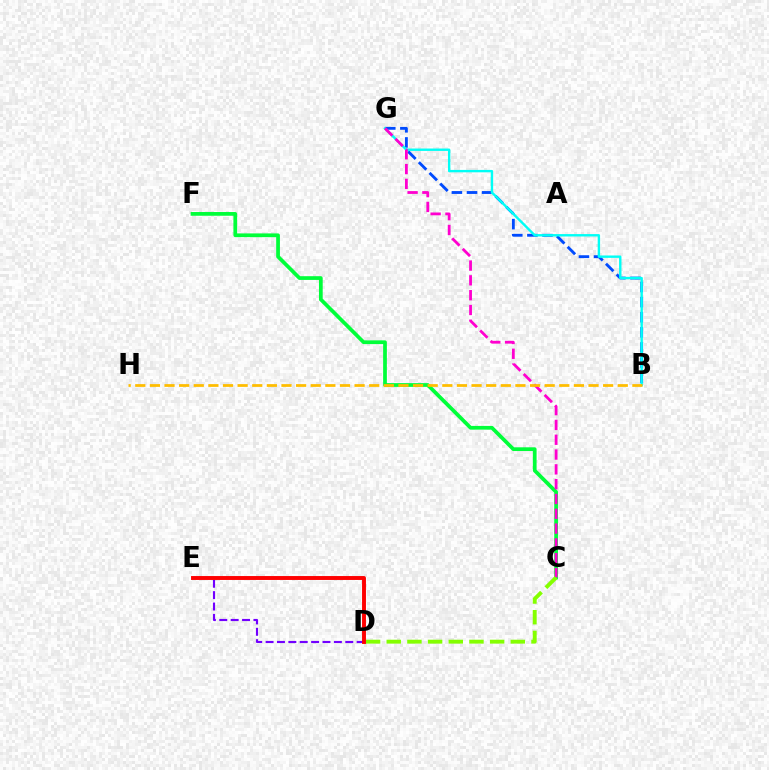{('B', 'G'): [{'color': '#004bff', 'line_style': 'dashed', 'thickness': 2.05}, {'color': '#00fff6', 'line_style': 'solid', 'thickness': 1.72}], ('D', 'E'): [{'color': '#7200ff', 'line_style': 'dashed', 'thickness': 1.55}, {'color': '#ff0000', 'line_style': 'solid', 'thickness': 2.82}], ('C', 'F'): [{'color': '#00ff39', 'line_style': 'solid', 'thickness': 2.69}], ('C', 'G'): [{'color': '#ff00cf', 'line_style': 'dashed', 'thickness': 2.01}], ('C', 'D'): [{'color': '#84ff00', 'line_style': 'dashed', 'thickness': 2.81}], ('B', 'H'): [{'color': '#ffbd00', 'line_style': 'dashed', 'thickness': 1.99}]}